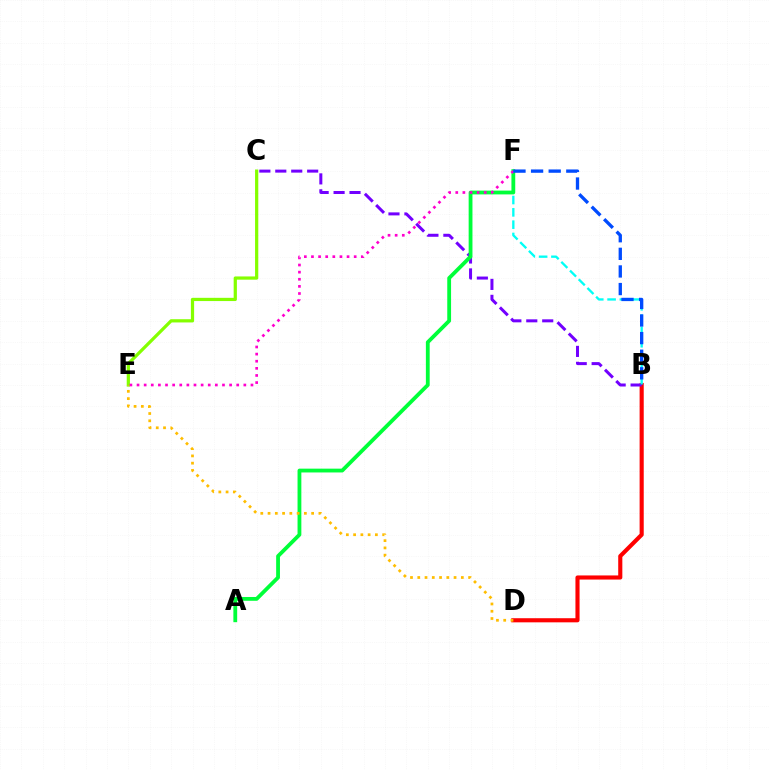{('C', 'E'): [{'color': '#84ff00', 'line_style': 'solid', 'thickness': 2.33}], ('B', 'D'): [{'color': '#ff0000', 'line_style': 'solid', 'thickness': 2.97}], ('B', 'C'): [{'color': '#7200ff', 'line_style': 'dashed', 'thickness': 2.16}], ('B', 'F'): [{'color': '#00fff6', 'line_style': 'dashed', 'thickness': 1.67}, {'color': '#004bff', 'line_style': 'dashed', 'thickness': 2.39}], ('A', 'F'): [{'color': '#00ff39', 'line_style': 'solid', 'thickness': 2.74}], ('E', 'F'): [{'color': '#ff00cf', 'line_style': 'dotted', 'thickness': 1.93}], ('D', 'E'): [{'color': '#ffbd00', 'line_style': 'dotted', 'thickness': 1.97}]}